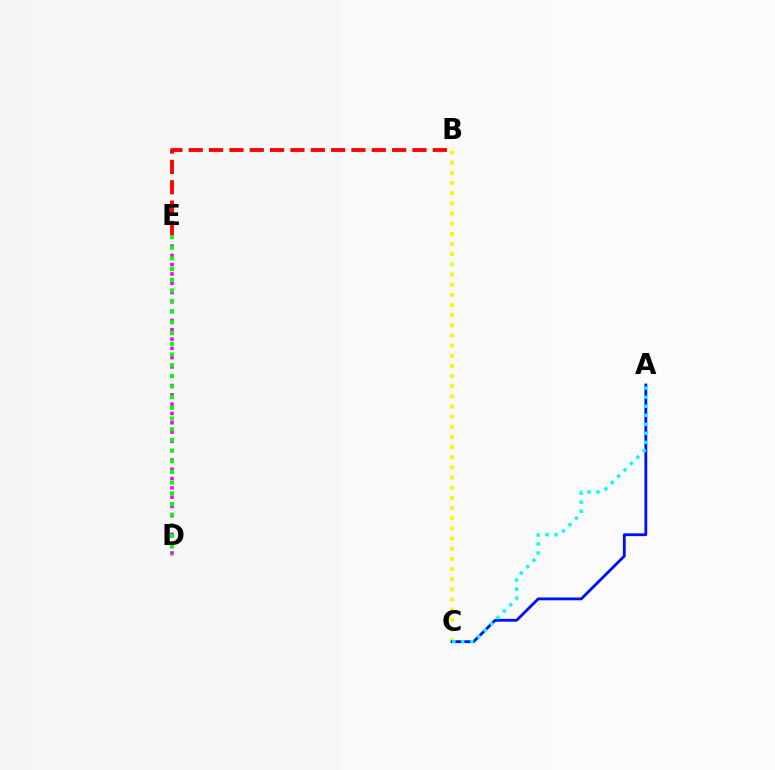{('B', 'C'): [{'color': '#fcf500', 'line_style': 'dotted', 'thickness': 2.76}], ('D', 'E'): [{'color': '#ee00ff', 'line_style': 'dotted', 'thickness': 2.53}, {'color': '#08ff00', 'line_style': 'dotted', 'thickness': 2.9}], ('A', 'C'): [{'color': '#0010ff', 'line_style': 'solid', 'thickness': 2.03}, {'color': '#00fff6', 'line_style': 'dotted', 'thickness': 2.45}], ('B', 'E'): [{'color': '#ff0000', 'line_style': 'dashed', 'thickness': 2.76}]}